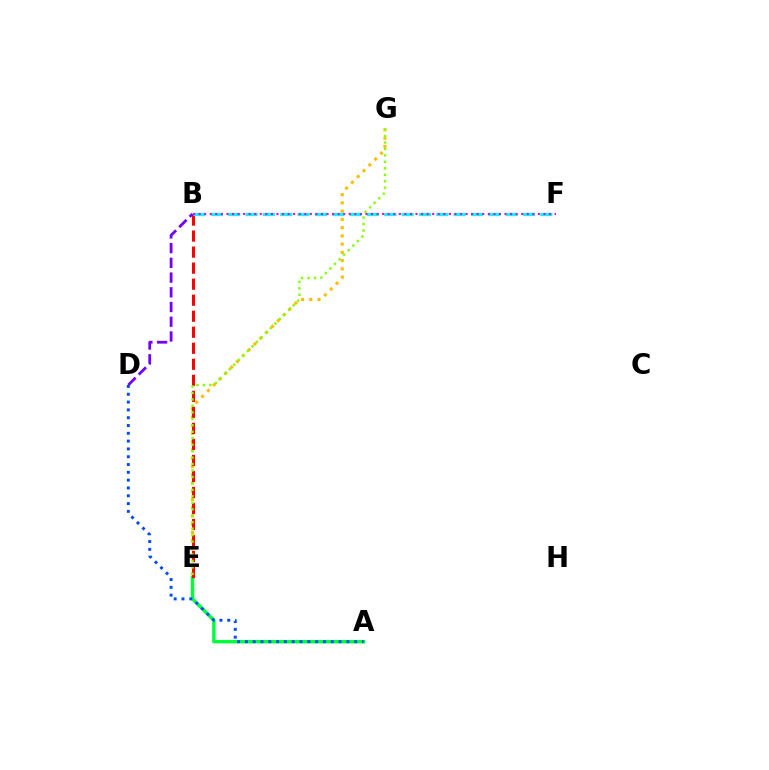{('E', 'G'): [{'color': '#ffbd00', 'line_style': 'dotted', 'thickness': 2.24}, {'color': '#84ff00', 'line_style': 'dotted', 'thickness': 1.76}], ('A', 'E'): [{'color': '#00ff39', 'line_style': 'solid', 'thickness': 2.46}], ('B', 'E'): [{'color': '#ff0000', 'line_style': 'dashed', 'thickness': 2.18}], ('B', 'F'): [{'color': '#00fff6', 'line_style': 'dashed', 'thickness': 2.36}, {'color': '#ff00cf', 'line_style': 'dotted', 'thickness': 1.51}], ('A', 'D'): [{'color': '#004bff', 'line_style': 'dotted', 'thickness': 2.12}], ('B', 'D'): [{'color': '#7200ff', 'line_style': 'dashed', 'thickness': 2.0}]}